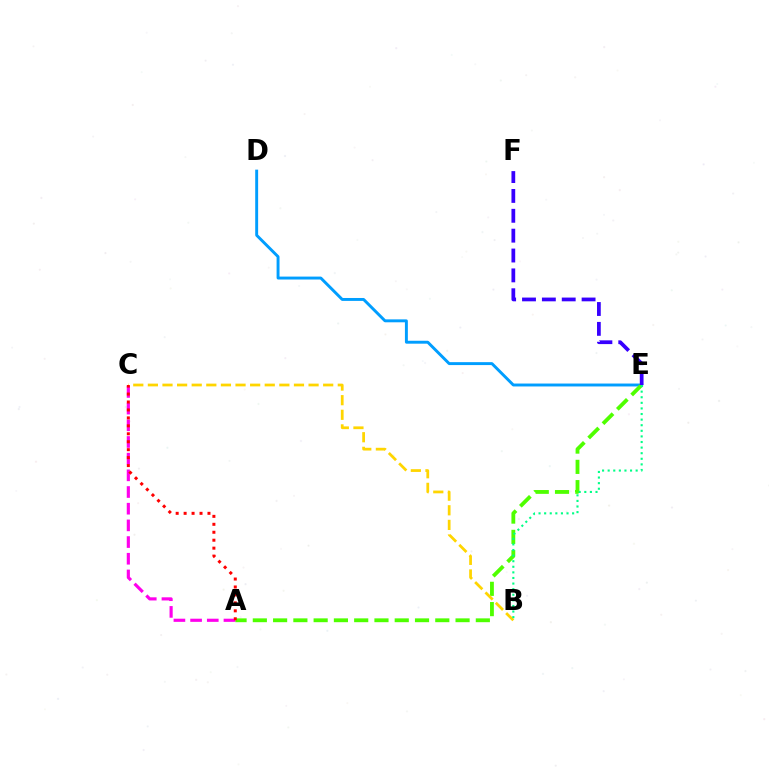{('D', 'E'): [{'color': '#009eff', 'line_style': 'solid', 'thickness': 2.1}], ('A', 'E'): [{'color': '#4fff00', 'line_style': 'dashed', 'thickness': 2.75}], ('A', 'C'): [{'color': '#ff00ed', 'line_style': 'dashed', 'thickness': 2.27}, {'color': '#ff0000', 'line_style': 'dotted', 'thickness': 2.16}], ('B', 'C'): [{'color': '#ffd500', 'line_style': 'dashed', 'thickness': 1.98}], ('B', 'E'): [{'color': '#00ff86', 'line_style': 'dotted', 'thickness': 1.52}], ('E', 'F'): [{'color': '#3700ff', 'line_style': 'dashed', 'thickness': 2.7}]}